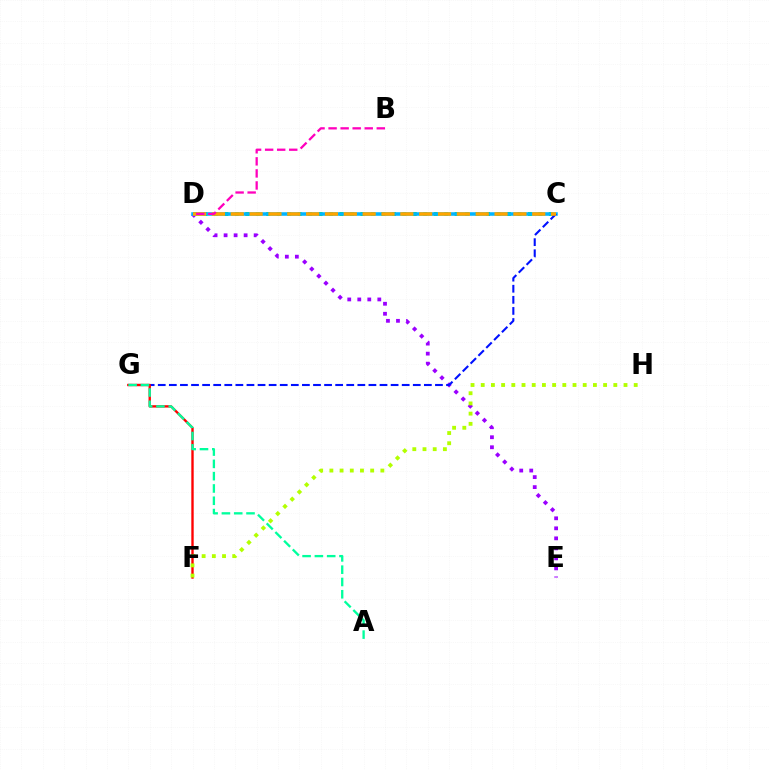{('C', 'D'): [{'color': '#08ff00', 'line_style': 'dotted', 'thickness': 2.84}, {'color': '#00b5ff', 'line_style': 'solid', 'thickness': 2.56}, {'color': '#ffa500', 'line_style': 'dashed', 'thickness': 2.56}], ('D', 'E'): [{'color': '#9b00ff', 'line_style': 'dotted', 'thickness': 2.72}], ('C', 'G'): [{'color': '#0010ff', 'line_style': 'dashed', 'thickness': 1.51}], ('F', 'G'): [{'color': '#ff0000', 'line_style': 'solid', 'thickness': 1.7}], ('A', 'G'): [{'color': '#00ff9d', 'line_style': 'dashed', 'thickness': 1.67}], ('B', 'D'): [{'color': '#ff00bd', 'line_style': 'dashed', 'thickness': 1.64}], ('F', 'H'): [{'color': '#b3ff00', 'line_style': 'dotted', 'thickness': 2.77}]}